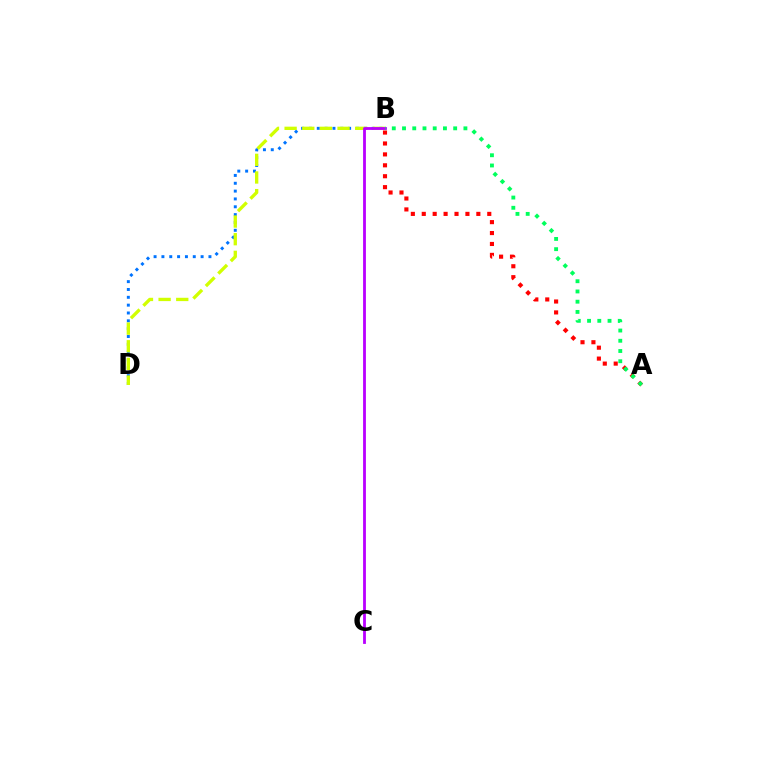{('B', 'D'): [{'color': '#0074ff', 'line_style': 'dotted', 'thickness': 2.13}, {'color': '#d1ff00', 'line_style': 'dashed', 'thickness': 2.4}], ('B', 'C'): [{'color': '#b900ff', 'line_style': 'solid', 'thickness': 2.02}], ('A', 'B'): [{'color': '#ff0000', 'line_style': 'dotted', 'thickness': 2.97}, {'color': '#00ff5c', 'line_style': 'dotted', 'thickness': 2.78}]}